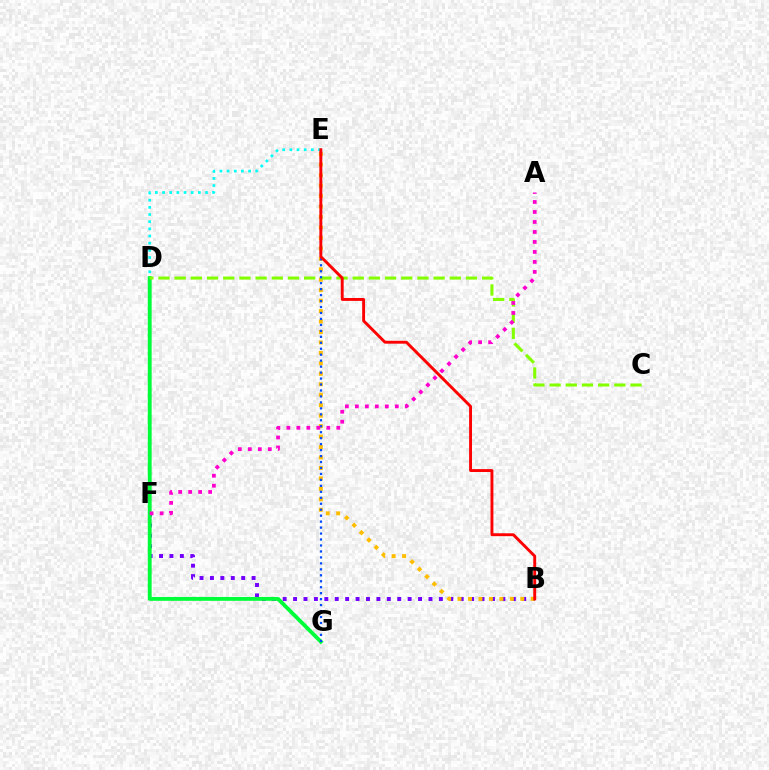{('B', 'F'): [{'color': '#7200ff', 'line_style': 'dotted', 'thickness': 2.83}], ('D', 'E'): [{'color': '#00fff6', 'line_style': 'dotted', 'thickness': 1.95}], ('D', 'G'): [{'color': '#00ff39', 'line_style': 'solid', 'thickness': 2.78}], ('B', 'E'): [{'color': '#ffbd00', 'line_style': 'dotted', 'thickness': 2.84}, {'color': '#ff0000', 'line_style': 'solid', 'thickness': 2.09}], ('C', 'D'): [{'color': '#84ff00', 'line_style': 'dashed', 'thickness': 2.2}], ('E', 'G'): [{'color': '#004bff', 'line_style': 'dotted', 'thickness': 1.62}], ('A', 'F'): [{'color': '#ff00cf', 'line_style': 'dotted', 'thickness': 2.71}]}